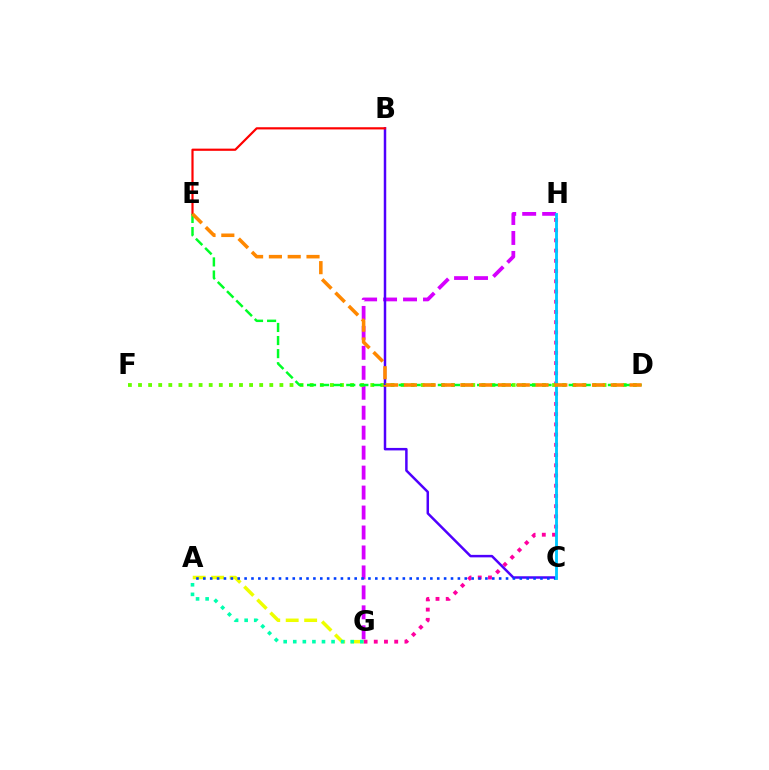{('G', 'H'): [{'color': '#d600ff', 'line_style': 'dashed', 'thickness': 2.71}, {'color': '#ff00a0', 'line_style': 'dotted', 'thickness': 2.78}], ('A', 'G'): [{'color': '#eeff00', 'line_style': 'dashed', 'thickness': 2.51}, {'color': '#00ffaf', 'line_style': 'dotted', 'thickness': 2.6}], ('D', 'F'): [{'color': '#66ff00', 'line_style': 'dotted', 'thickness': 2.74}], ('B', 'C'): [{'color': '#4f00ff', 'line_style': 'solid', 'thickness': 1.79}], ('A', 'C'): [{'color': '#003fff', 'line_style': 'dotted', 'thickness': 1.87}], ('C', 'H'): [{'color': '#00c7ff', 'line_style': 'solid', 'thickness': 2.05}], ('B', 'E'): [{'color': '#ff0000', 'line_style': 'solid', 'thickness': 1.58}], ('D', 'E'): [{'color': '#00ff27', 'line_style': 'dashed', 'thickness': 1.78}, {'color': '#ff8800', 'line_style': 'dashed', 'thickness': 2.56}]}